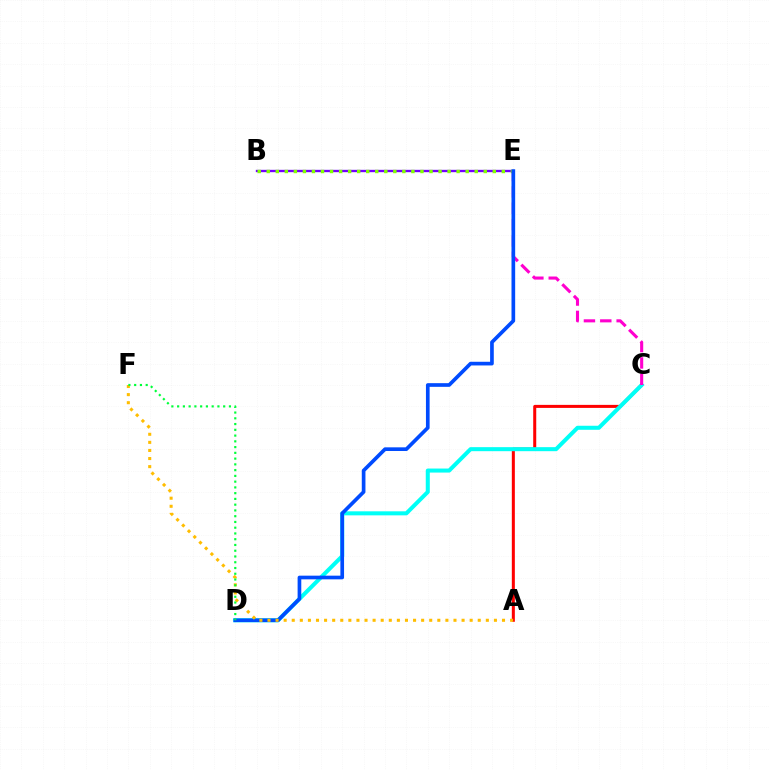{('A', 'C'): [{'color': '#ff0000', 'line_style': 'solid', 'thickness': 2.18}], ('B', 'E'): [{'color': '#7200ff', 'line_style': 'solid', 'thickness': 1.69}, {'color': '#84ff00', 'line_style': 'dotted', 'thickness': 2.46}], ('C', 'D'): [{'color': '#00fff6', 'line_style': 'solid', 'thickness': 2.9}], ('C', 'E'): [{'color': '#ff00cf', 'line_style': 'dashed', 'thickness': 2.22}], ('D', 'E'): [{'color': '#004bff', 'line_style': 'solid', 'thickness': 2.64}], ('A', 'F'): [{'color': '#ffbd00', 'line_style': 'dotted', 'thickness': 2.2}], ('D', 'F'): [{'color': '#00ff39', 'line_style': 'dotted', 'thickness': 1.56}]}